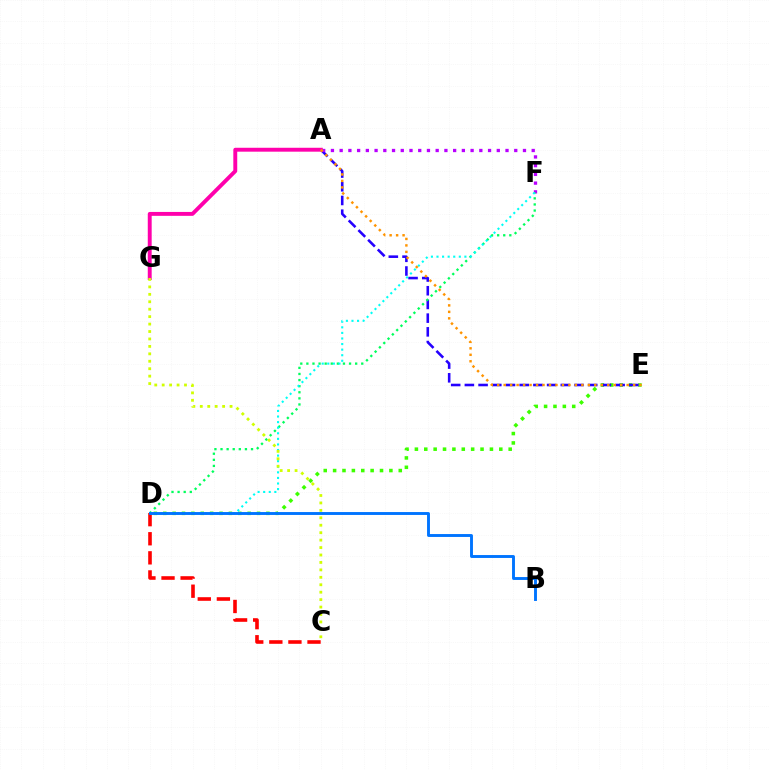{('D', 'E'): [{'color': '#3dff00', 'line_style': 'dotted', 'thickness': 2.55}], ('A', 'E'): [{'color': '#2500ff', 'line_style': 'dashed', 'thickness': 1.86}, {'color': '#ff9400', 'line_style': 'dotted', 'thickness': 1.76}], ('A', 'F'): [{'color': '#b900ff', 'line_style': 'dotted', 'thickness': 2.37}], ('A', 'G'): [{'color': '#ff00ac', 'line_style': 'solid', 'thickness': 2.81}], ('D', 'F'): [{'color': '#00ff5c', 'line_style': 'dotted', 'thickness': 1.66}, {'color': '#00fff6', 'line_style': 'dotted', 'thickness': 1.52}], ('C', 'D'): [{'color': '#ff0000', 'line_style': 'dashed', 'thickness': 2.59}], ('C', 'G'): [{'color': '#d1ff00', 'line_style': 'dotted', 'thickness': 2.02}], ('B', 'D'): [{'color': '#0074ff', 'line_style': 'solid', 'thickness': 2.09}]}